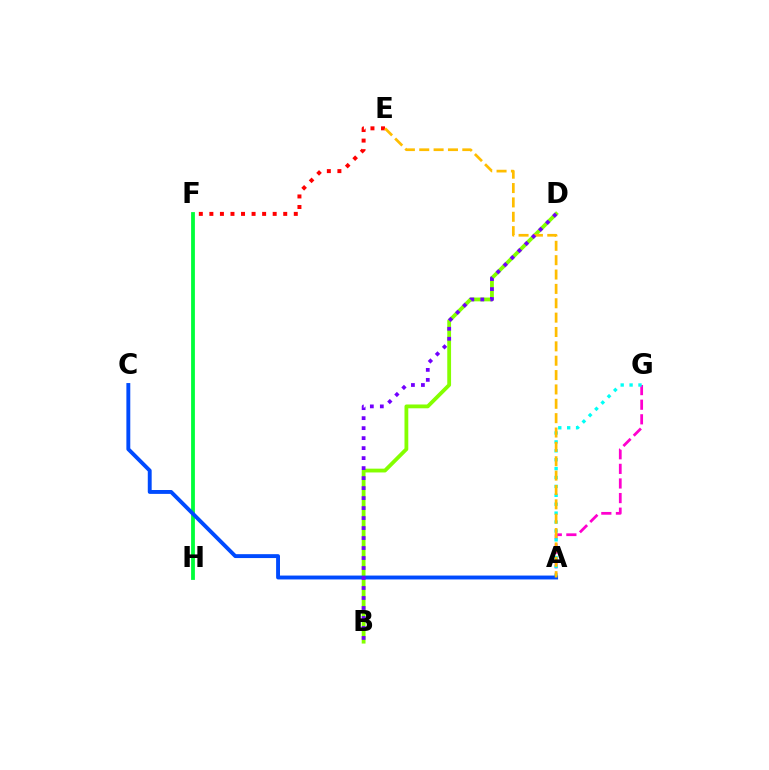{('F', 'H'): [{'color': '#00ff39', 'line_style': 'solid', 'thickness': 2.73}], ('A', 'G'): [{'color': '#ff00cf', 'line_style': 'dashed', 'thickness': 1.98}, {'color': '#00fff6', 'line_style': 'dotted', 'thickness': 2.42}], ('E', 'F'): [{'color': '#ff0000', 'line_style': 'dotted', 'thickness': 2.87}], ('B', 'D'): [{'color': '#84ff00', 'line_style': 'solid', 'thickness': 2.74}, {'color': '#7200ff', 'line_style': 'dotted', 'thickness': 2.71}], ('A', 'C'): [{'color': '#004bff', 'line_style': 'solid', 'thickness': 2.8}], ('A', 'E'): [{'color': '#ffbd00', 'line_style': 'dashed', 'thickness': 1.95}]}